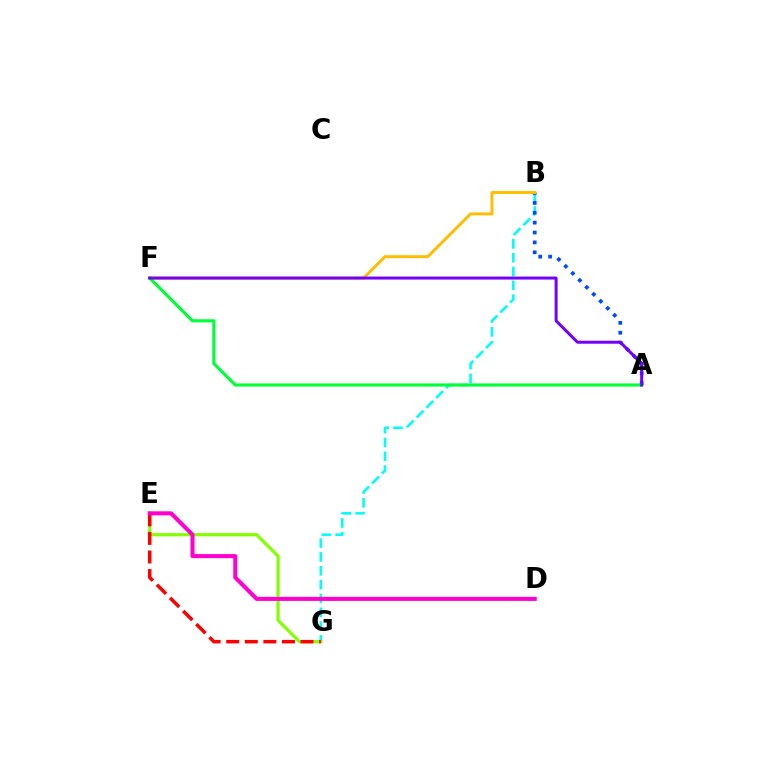{('B', 'G'): [{'color': '#00fff6', 'line_style': 'dashed', 'thickness': 1.88}], ('E', 'G'): [{'color': '#84ff00', 'line_style': 'solid', 'thickness': 2.31}, {'color': '#ff0000', 'line_style': 'dashed', 'thickness': 2.52}], ('A', 'B'): [{'color': '#004bff', 'line_style': 'dotted', 'thickness': 2.68}], ('B', 'F'): [{'color': '#ffbd00', 'line_style': 'solid', 'thickness': 2.12}], ('A', 'F'): [{'color': '#00ff39', 'line_style': 'solid', 'thickness': 2.26}, {'color': '#7200ff', 'line_style': 'solid', 'thickness': 2.15}], ('D', 'E'): [{'color': '#ff00cf', 'line_style': 'solid', 'thickness': 2.92}]}